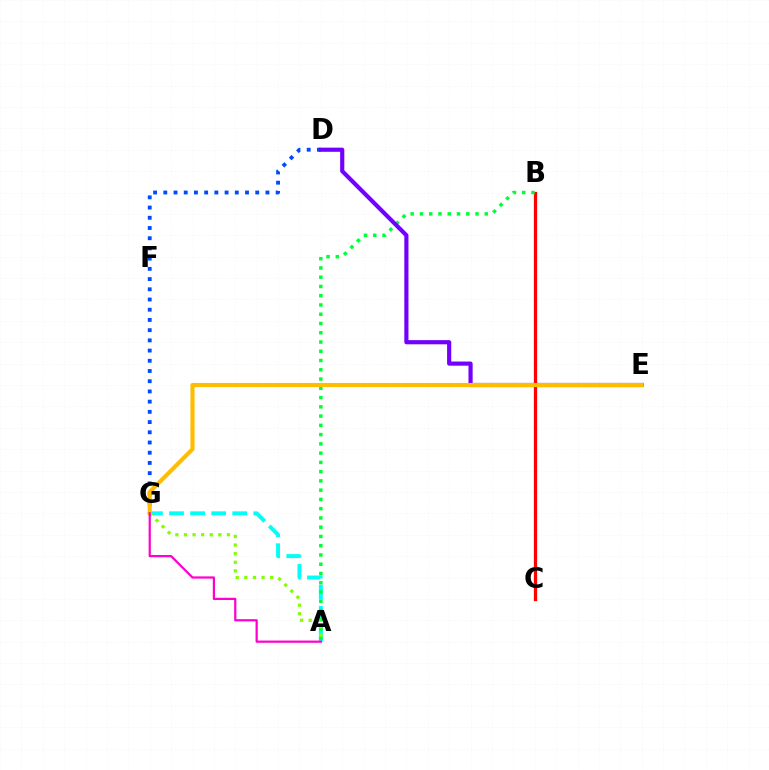{('D', 'G'): [{'color': '#004bff', 'line_style': 'dotted', 'thickness': 2.78}], ('A', 'G'): [{'color': '#00fff6', 'line_style': 'dashed', 'thickness': 2.86}, {'color': '#84ff00', 'line_style': 'dotted', 'thickness': 2.34}, {'color': '#ff00cf', 'line_style': 'solid', 'thickness': 1.6}], ('B', 'C'): [{'color': '#ff0000', 'line_style': 'solid', 'thickness': 2.34}], ('A', 'B'): [{'color': '#00ff39', 'line_style': 'dotted', 'thickness': 2.52}], ('D', 'E'): [{'color': '#7200ff', 'line_style': 'solid', 'thickness': 3.0}], ('E', 'G'): [{'color': '#ffbd00', 'line_style': 'solid', 'thickness': 2.97}]}